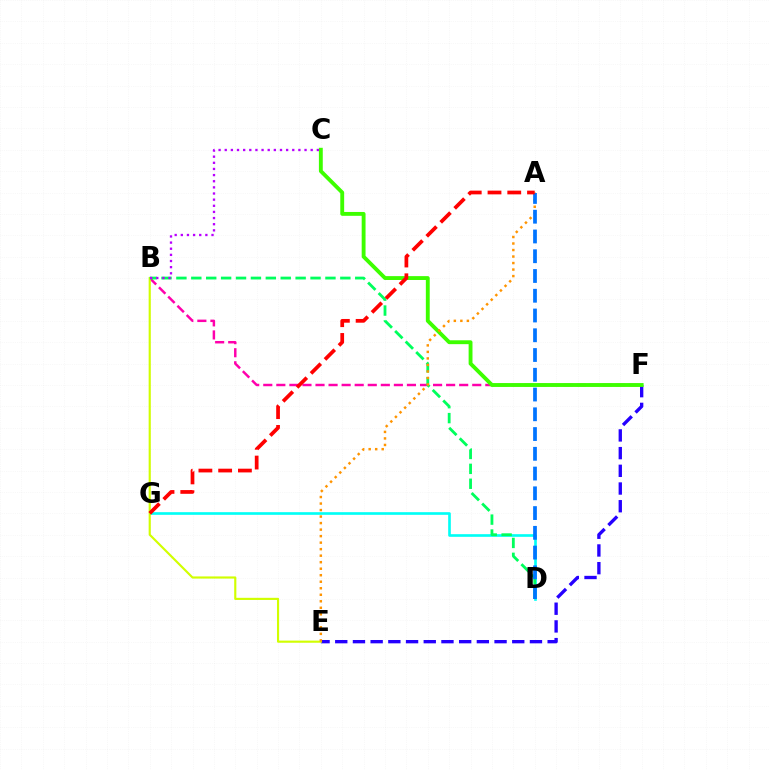{('E', 'F'): [{'color': '#2500ff', 'line_style': 'dashed', 'thickness': 2.4}], ('D', 'G'): [{'color': '#00fff6', 'line_style': 'solid', 'thickness': 1.9}], ('B', 'F'): [{'color': '#ff00ac', 'line_style': 'dashed', 'thickness': 1.77}], ('B', 'E'): [{'color': '#d1ff00', 'line_style': 'solid', 'thickness': 1.55}], ('B', 'D'): [{'color': '#00ff5c', 'line_style': 'dashed', 'thickness': 2.02}], ('C', 'F'): [{'color': '#3dff00', 'line_style': 'solid', 'thickness': 2.78}], ('A', 'E'): [{'color': '#ff9400', 'line_style': 'dotted', 'thickness': 1.77}], ('A', 'D'): [{'color': '#0074ff', 'line_style': 'dashed', 'thickness': 2.68}], ('B', 'C'): [{'color': '#b900ff', 'line_style': 'dotted', 'thickness': 1.67}], ('A', 'G'): [{'color': '#ff0000', 'line_style': 'dashed', 'thickness': 2.68}]}